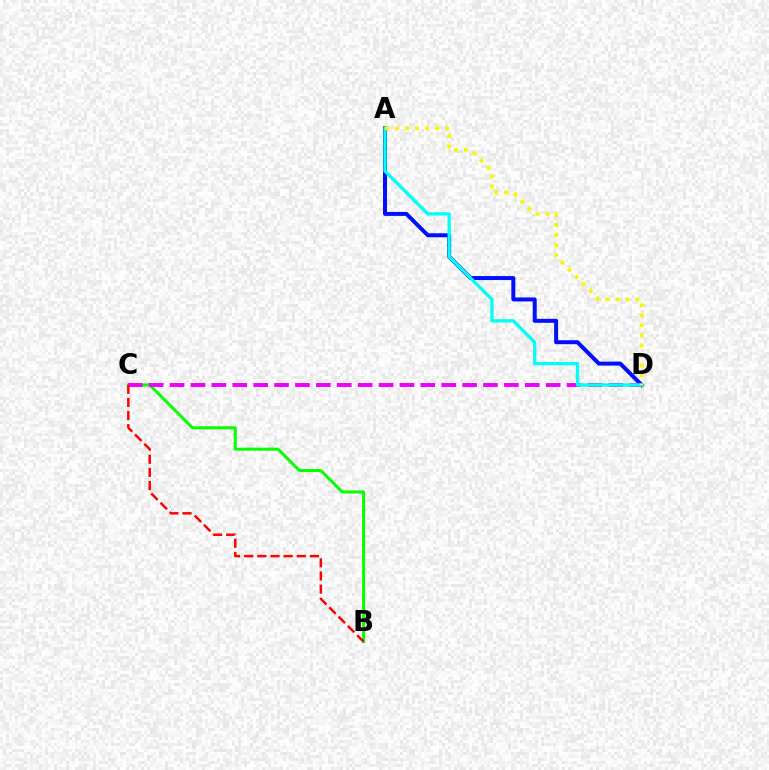{('B', 'C'): [{'color': '#08ff00', 'line_style': 'solid', 'thickness': 2.18}, {'color': '#ff0000', 'line_style': 'dashed', 'thickness': 1.78}], ('A', 'D'): [{'color': '#0010ff', 'line_style': 'solid', 'thickness': 2.87}, {'color': '#00fff6', 'line_style': 'solid', 'thickness': 2.35}, {'color': '#fcf500', 'line_style': 'dotted', 'thickness': 2.73}], ('C', 'D'): [{'color': '#ee00ff', 'line_style': 'dashed', 'thickness': 2.84}]}